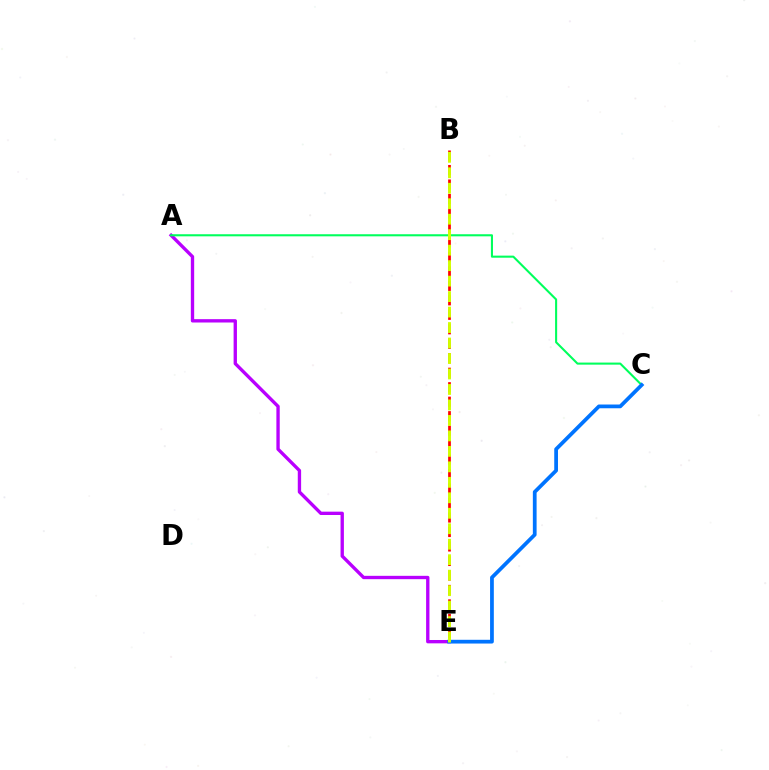{('B', 'E'): [{'color': '#ff0000', 'line_style': 'dashed', 'thickness': 1.97}, {'color': '#d1ff00', 'line_style': 'dashed', 'thickness': 2.1}], ('A', 'E'): [{'color': '#b900ff', 'line_style': 'solid', 'thickness': 2.41}], ('A', 'C'): [{'color': '#00ff5c', 'line_style': 'solid', 'thickness': 1.5}], ('C', 'E'): [{'color': '#0074ff', 'line_style': 'solid', 'thickness': 2.7}]}